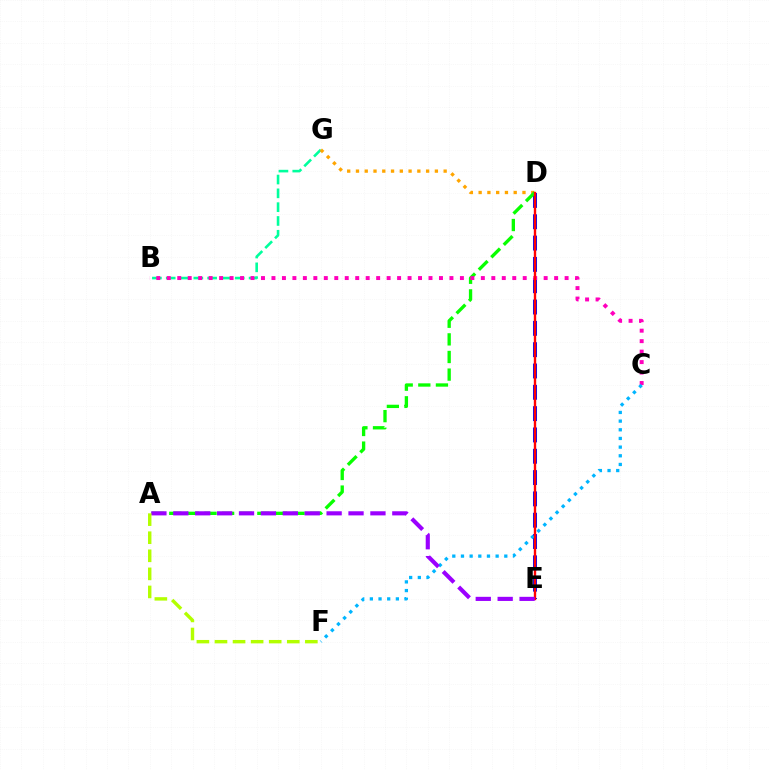{('B', 'G'): [{'color': '#00ff9d', 'line_style': 'dashed', 'thickness': 1.88}], ('D', 'G'): [{'color': '#ffa500', 'line_style': 'dotted', 'thickness': 2.38}], ('D', 'E'): [{'color': '#0010ff', 'line_style': 'dashed', 'thickness': 2.9}, {'color': '#ff0000', 'line_style': 'solid', 'thickness': 1.71}], ('A', 'D'): [{'color': '#08ff00', 'line_style': 'dashed', 'thickness': 2.39}], ('B', 'C'): [{'color': '#ff00bd', 'line_style': 'dotted', 'thickness': 2.84}], ('C', 'F'): [{'color': '#00b5ff', 'line_style': 'dotted', 'thickness': 2.35}], ('A', 'E'): [{'color': '#9b00ff', 'line_style': 'dashed', 'thickness': 2.98}], ('A', 'F'): [{'color': '#b3ff00', 'line_style': 'dashed', 'thickness': 2.46}]}